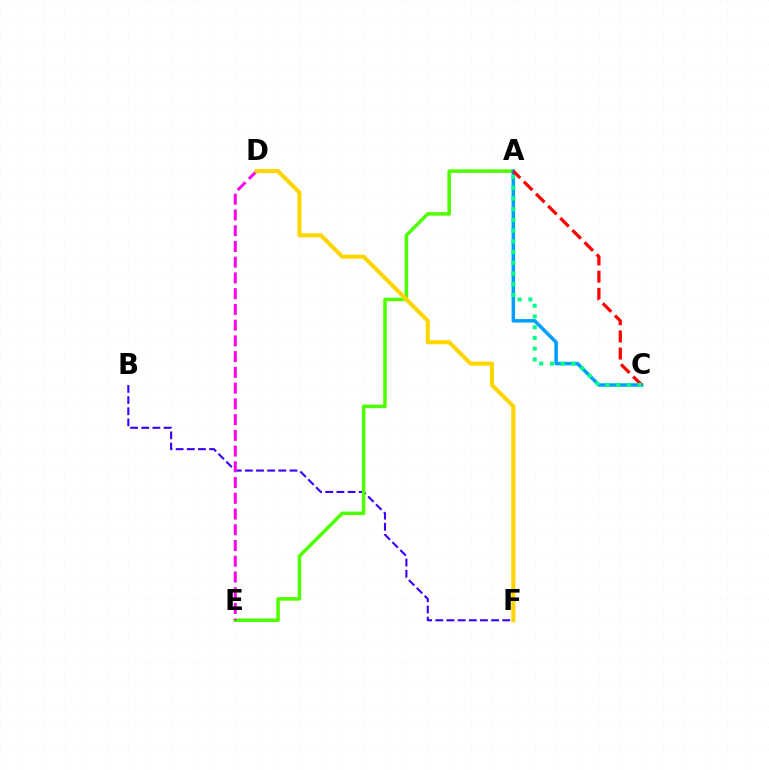{('B', 'F'): [{'color': '#3700ff', 'line_style': 'dashed', 'thickness': 1.52}], ('A', 'E'): [{'color': '#4fff00', 'line_style': 'solid', 'thickness': 2.54}], ('A', 'C'): [{'color': '#009eff', 'line_style': 'solid', 'thickness': 2.52}, {'color': '#ff0000', 'line_style': 'dashed', 'thickness': 2.33}, {'color': '#00ff86', 'line_style': 'dotted', 'thickness': 2.91}], ('D', 'E'): [{'color': '#ff00ed', 'line_style': 'dashed', 'thickness': 2.14}], ('D', 'F'): [{'color': '#ffd500', 'line_style': 'solid', 'thickness': 2.96}]}